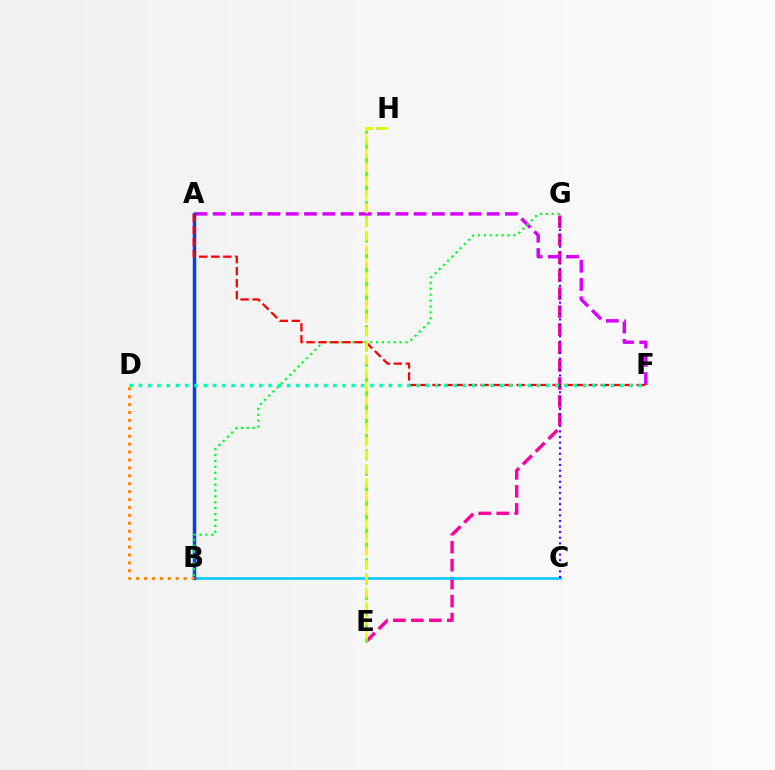{('E', 'G'): [{'color': '#ff00a0', 'line_style': 'dashed', 'thickness': 2.44}], ('A', 'F'): [{'color': '#d600ff', 'line_style': 'dashed', 'thickness': 2.48}, {'color': '#ff0000', 'line_style': 'dashed', 'thickness': 1.63}], ('B', 'C'): [{'color': '#00c7ff', 'line_style': 'solid', 'thickness': 1.86}], ('A', 'B'): [{'color': '#003fff', 'line_style': 'solid', 'thickness': 2.5}], ('B', 'D'): [{'color': '#ff8800', 'line_style': 'dotted', 'thickness': 2.15}], ('B', 'G'): [{'color': '#00ff27', 'line_style': 'dotted', 'thickness': 1.6}], ('E', 'H'): [{'color': '#66ff00', 'line_style': 'dashed', 'thickness': 2.11}, {'color': '#eeff00', 'line_style': 'dashed', 'thickness': 1.86}], ('C', 'G'): [{'color': '#4f00ff', 'line_style': 'dotted', 'thickness': 1.52}], ('D', 'F'): [{'color': '#00ffaf', 'line_style': 'dotted', 'thickness': 2.51}]}